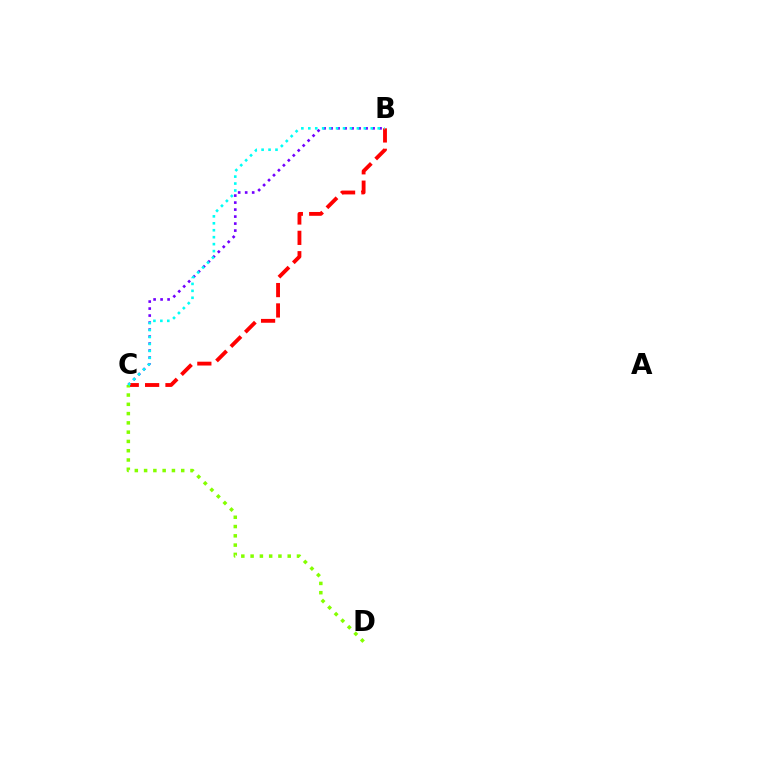{('B', 'C'): [{'color': '#7200ff', 'line_style': 'dotted', 'thickness': 1.9}, {'color': '#ff0000', 'line_style': 'dashed', 'thickness': 2.77}, {'color': '#00fff6', 'line_style': 'dotted', 'thickness': 1.89}], ('C', 'D'): [{'color': '#84ff00', 'line_style': 'dotted', 'thickness': 2.52}]}